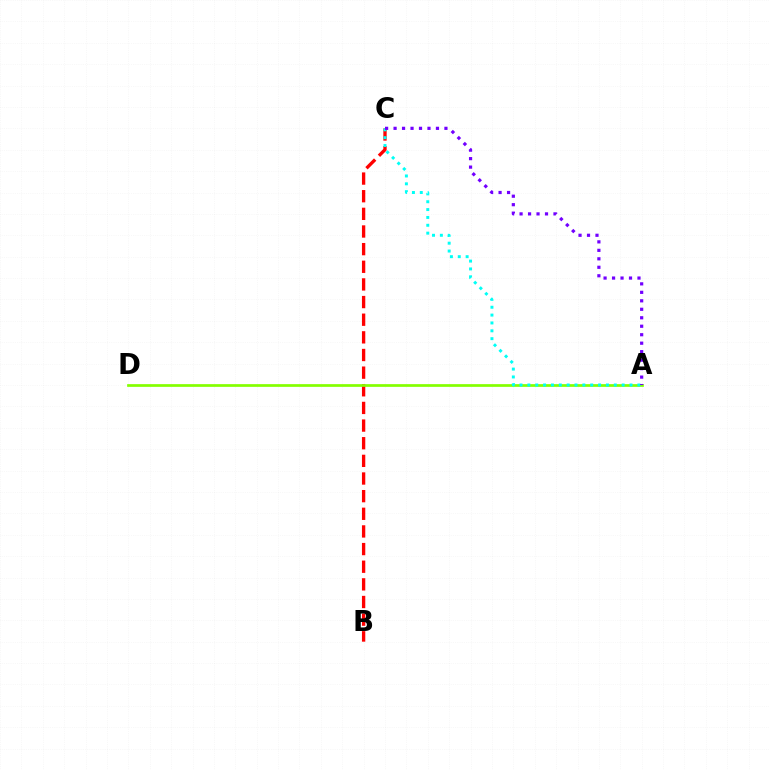{('B', 'C'): [{'color': '#ff0000', 'line_style': 'dashed', 'thickness': 2.4}], ('A', 'D'): [{'color': '#84ff00', 'line_style': 'solid', 'thickness': 1.95}], ('A', 'C'): [{'color': '#00fff6', 'line_style': 'dotted', 'thickness': 2.13}, {'color': '#7200ff', 'line_style': 'dotted', 'thickness': 2.3}]}